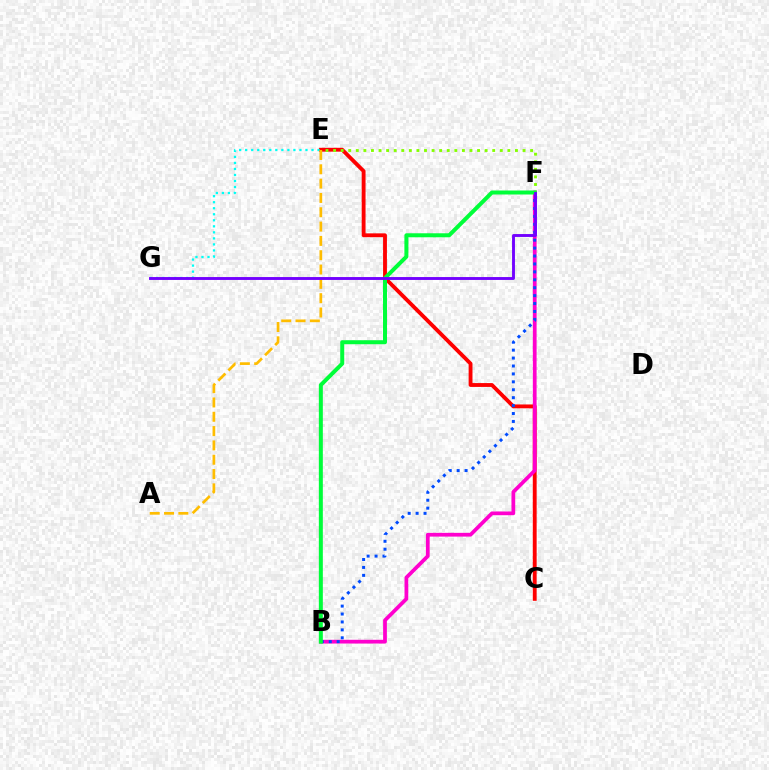{('C', 'E'): [{'color': '#ff0000', 'line_style': 'solid', 'thickness': 2.77}], ('E', 'F'): [{'color': '#84ff00', 'line_style': 'dotted', 'thickness': 2.06}], ('B', 'F'): [{'color': '#ff00cf', 'line_style': 'solid', 'thickness': 2.7}, {'color': '#004bff', 'line_style': 'dotted', 'thickness': 2.15}, {'color': '#00ff39', 'line_style': 'solid', 'thickness': 2.88}], ('E', 'G'): [{'color': '#00fff6', 'line_style': 'dotted', 'thickness': 1.64}], ('A', 'E'): [{'color': '#ffbd00', 'line_style': 'dashed', 'thickness': 1.95}], ('F', 'G'): [{'color': '#7200ff', 'line_style': 'solid', 'thickness': 2.08}]}